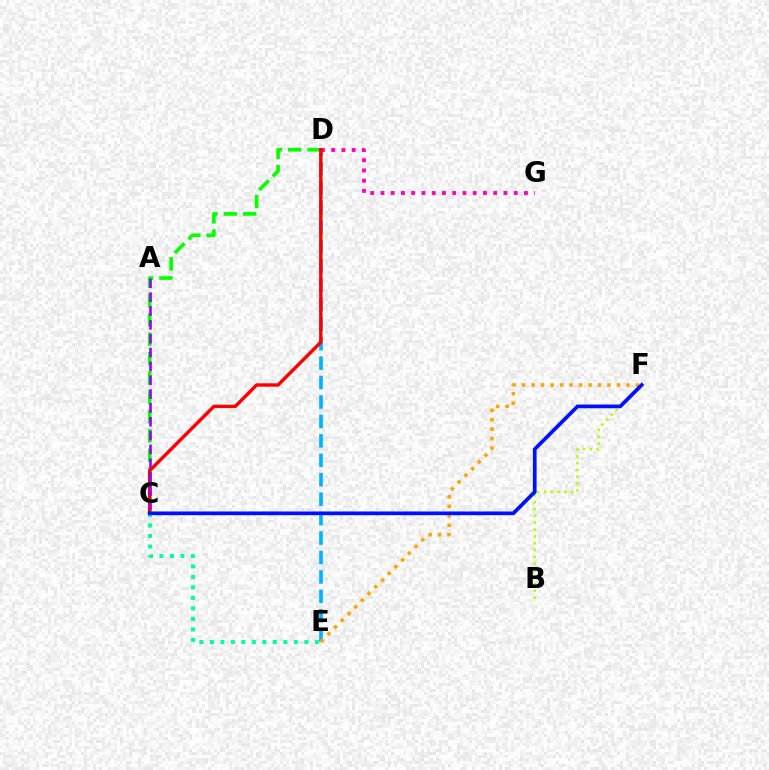{('C', 'E'): [{'color': '#00ff9d', 'line_style': 'dotted', 'thickness': 2.85}], ('D', 'E'): [{'color': '#00b5ff', 'line_style': 'dashed', 'thickness': 2.64}], ('E', 'F'): [{'color': '#ffa500', 'line_style': 'dotted', 'thickness': 2.58}], ('D', 'G'): [{'color': '#ff00bd', 'line_style': 'dotted', 'thickness': 2.79}], ('C', 'D'): [{'color': '#08ff00', 'line_style': 'dashed', 'thickness': 2.63}, {'color': '#ff0000', 'line_style': 'solid', 'thickness': 2.45}], ('B', 'F'): [{'color': '#b3ff00', 'line_style': 'dotted', 'thickness': 1.85}], ('A', 'C'): [{'color': '#9b00ff', 'line_style': 'dashed', 'thickness': 1.88}], ('C', 'F'): [{'color': '#0010ff', 'line_style': 'solid', 'thickness': 2.68}]}